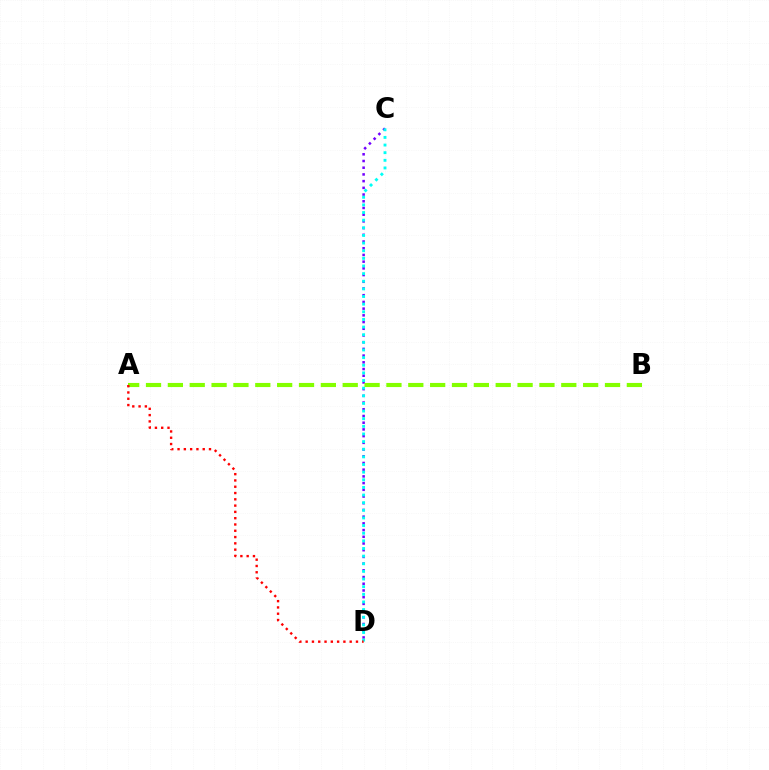{('C', 'D'): [{'color': '#7200ff', 'line_style': 'dotted', 'thickness': 1.82}, {'color': '#00fff6', 'line_style': 'dotted', 'thickness': 2.07}], ('A', 'B'): [{'color': '#84ff00', 'line_style': 'dashed', 'thickness': 2.97}], ('A', 'D'): [{'color': '#ff0000', 'line_style': 'dotted', 'thickness': 1.71}]}